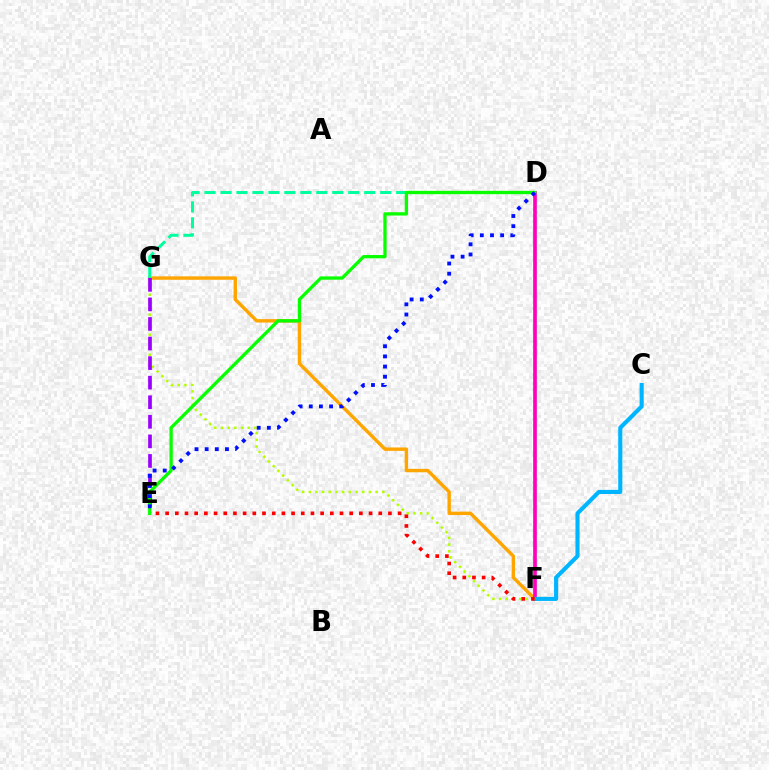{('F', 'G'): [{'color': '#ffa500', 'line_style': 'solid', 'thickness': 2.46}, {'color': '#b3ff00', 'line_style': 'dotted', 'thickness': 1.81}], ('D', 'F'): [{'color': '#ff00bd', 'line_style': 'solid', 'thickness': 2.65}], ('D', 'G'): [{'color': '#00ff9d', 'line_style': 'dashed', 'thickness': 2.17}], ('C', 'F'): [{'color': '#00b5ff', 'line_style': 'solid', 'thickness': 2.96}], ('E', 'G'): [{'color': '#9b00ff', 'line_style': 'dashed', 'thickness': 2.66}], ('E', 'F'): [{'color': '#ff0000', 'line_style': 'dotted', 'thickness': 2.63}], ('D', 'E'): [{'color': '#08ff00', 'line_style': 'solid', 'thickness': 2.38}, {'color': '#0010ff', 'line_style': 'dotted', 'thickness': 2.76}]}